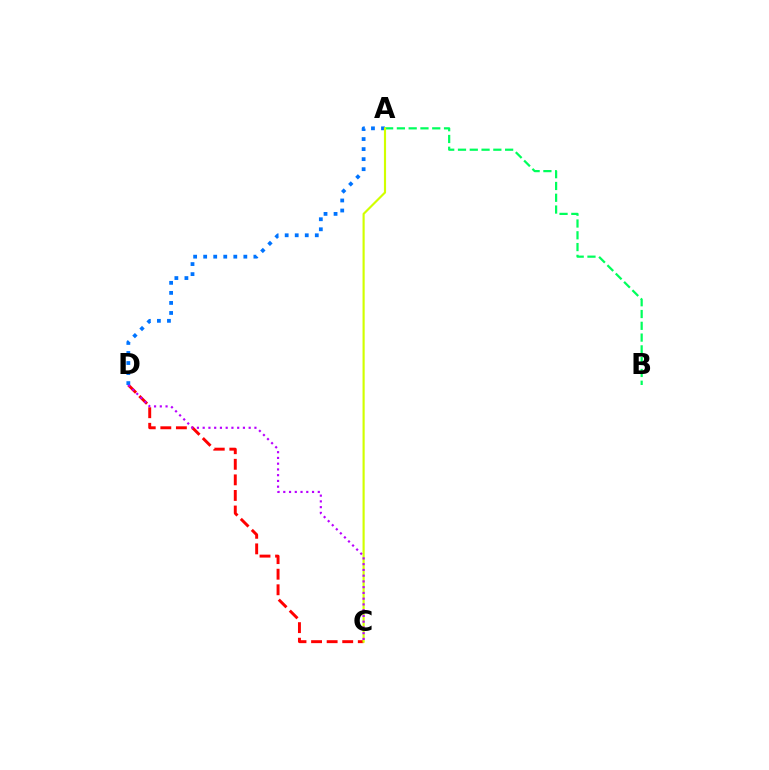{('C', 'D'): [{'color': '#ff0000', 'line_style': 'dashed', 'thickness': 2.12}, {'color': '#b900ff', 'line_style': 'dotted', 'thickness': 1.56}], ('A', 'D'): [{'color': '#0074ff', 'line_style': 'dotted', 'thickness': 2.73}], ('A', 'B'): [{'color': '#00ff5c', 'line_style': 'dashed', 'thickness': 1.6}], ('A', 'C'): [{'color': '#d1ff00', 'line_style': 'solid', 'thickness': 1.55}]}